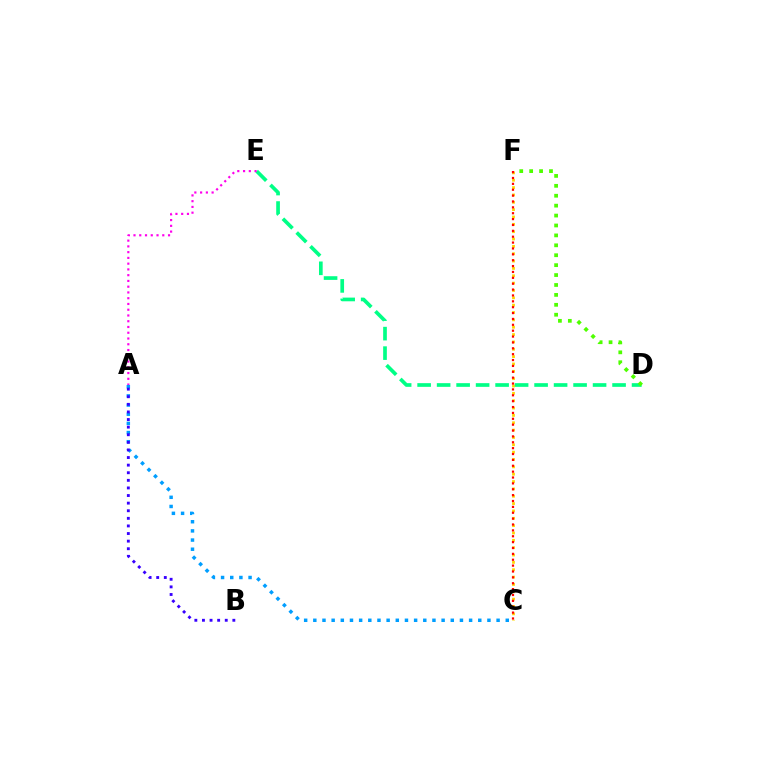{('A', 'C'): [{'color': '#009eff', 'line_style': 'dotted', 'thickness': 2.49}], ('C', 'F'): [{'color': '#ffd500', 'line_style': 'dotted', 'thickness': 2.0}, {'color': '#ff0000', 'line_style': 'dotted', 'thickness': 1.6}], ('D', 'E'): [{'color': '#00ff86', 'line_style': 'dashed', 'thickness': 2.65}], ('A', 'E'): [{'color': '#ff00ed', 'line_style': 'dotted', 'thickness': 1.56}], ('A', 'B'): [{'color': '#3700ff', 'line_style': 'dotted', 'thickness': 2.06}], ('D', 'F'): [{'color': '#4fff00', 'line_style': 'dotted', 'thickness': 2.69}]}